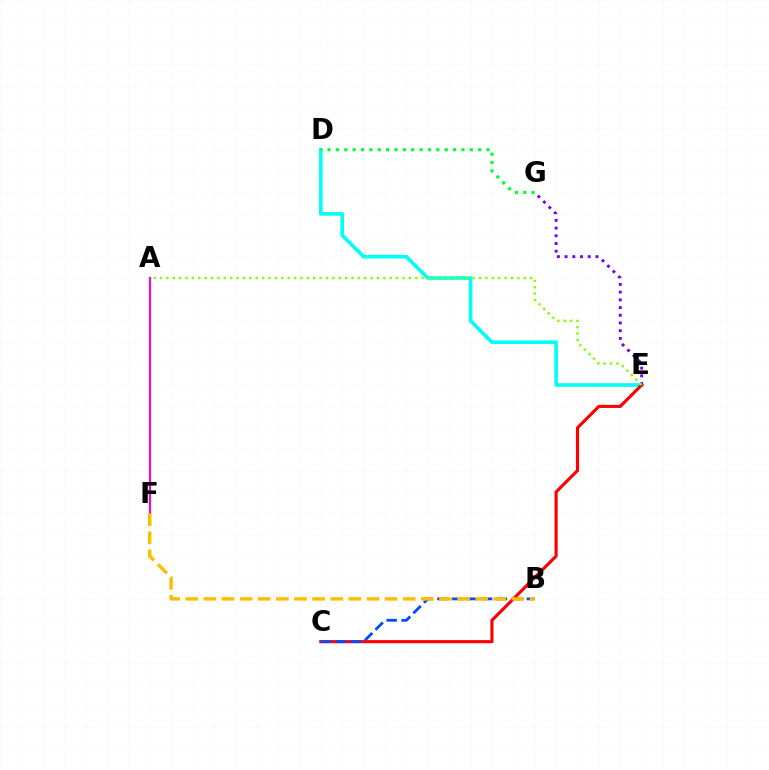{('D', 'E'): [{'color': '#00fff6', 'line_style': 'solid', 'thickness': 2.61}], ('C', 'E'): [{'color': '#ff0000', 'line_style': 'solid', 'thickness': 2.26}], ('B', 'C'): [{'color': '#004bff', 'line_style': 'dashed', 'thickness': 2.02}], ('E', 'G'): [{'color': '#7200ff', 'line_style': 'dotted', 'thickness': 2.1}], ('A', 'E'): [{'color': '#84ff00', 'line_style': 'dotted', 'thickness': 1.73}], ('D', 'G'): [{'color': '#00ff39', 'line_style': 'dotted', 'thickness': 2.27}], ('A', 'F'): [{'color': '#ff00cf', 'line_style': 'solid', 'thickness': 1.56}], ('B', 'F'): [{'color': '#ffbd00', 'line_style': 'dashed', 'thickness': 2.46}]}